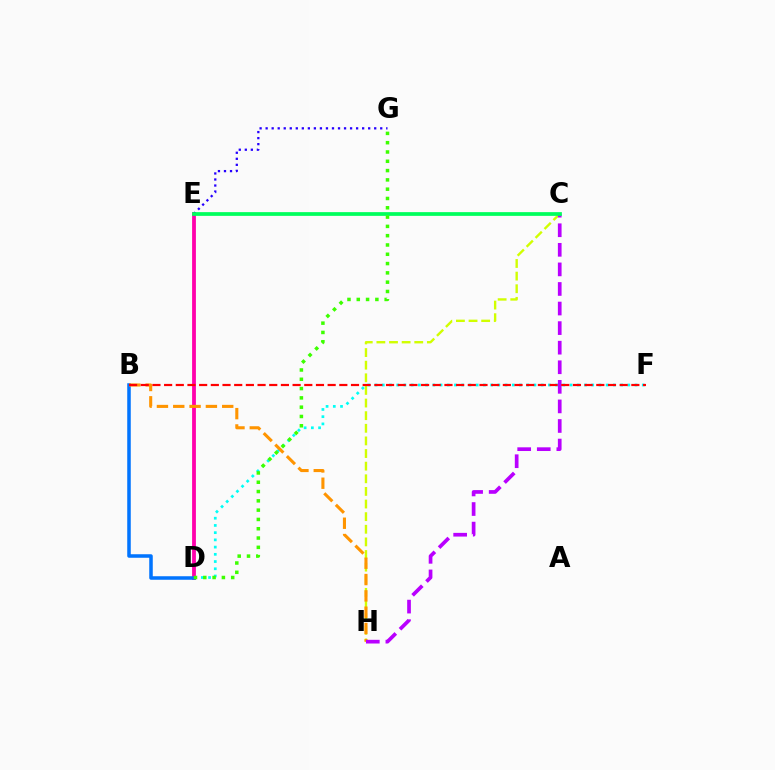{('D', 'F'): [{'color': '#00fff6', 'line_style': 'dotted', 'thickness': 1.96}], ('D', 'E'): [{'color': '#ff00ac', 'line_style': 'solid', 'thickness': 2.74}], ('B', 'D'): [{'color': '#0074ff', 'line_style': 'solid', 'thickness': 2.54}], ('C', 'H'): [{'color': '#d1ff00', 'line_style': 'dashed', 'thickness': 1.71}, {'color': '#b900ff', 'line_style': 'dashed', 'thickness': 2.66}], ('B', 'H'): [{'color': '#ff9400', 'line_style': 'dashed', 'thickness': 2.22}], ('E', 'G'): [{'color': '#2500ff', 'line_style': 'dotted', 'thickness': 1.64}], ('C', 'E'): [{'color': '#00ff5c', 'line_style': 'solid', 'thickness': 2.69}], ('B', 'F'): [{'color': '#ff0000', 'line_style': 'dashed', 'thickness': 1.59}], ('D', 'G'): [{'color': '#3dff00', 'line_style': 'dotted', 'thickness': 2.53}]}